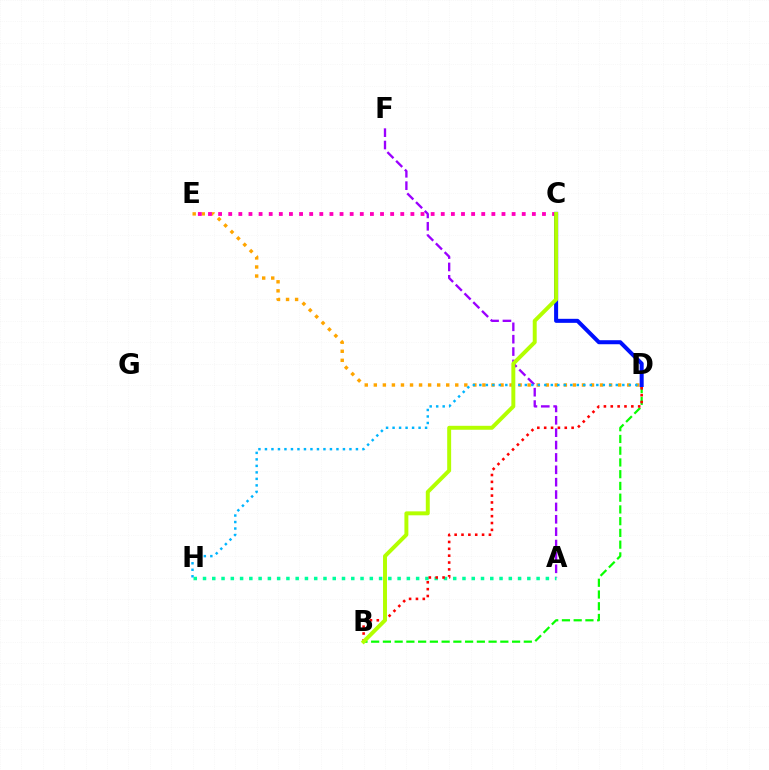{('D', 'E'): [{'color': '#ffa500', 'line_style': 'dotted', 'thickness': 2.46}], ('A', 'F'): [{'color': '#9b00ff', 'line_style': 'dashed', 'thickness': 1.68}], ('B', 'D'): [{'color': '#08ff00', 'line_style': 'dashed', 'thickness': 1.6}, {'color': '#ff0000', 'line_style': 'dotted', 'thickness': 1.86}], ('A', 'H'): [{'color': '#00ff9d', 'line_style': 'dotted', 'thickness': 2.52}], ('C', 'E'): [{'color': '#ff00bd', 'line_style': 'dotted', 'thickness': 2.75}], ('D', 'H'): [{'color': '#00b5ff', 'line_style': 'dotted', 'thickness': 1.77}], ('C', 'D'): [{'color': '#0010ff', 'line_style': 'solid', 'thickness': 2.9}], ('B', 'C'): [{'color': '#b3ff00', 'line_style': 'solid', 'thickness': 2.84}]}